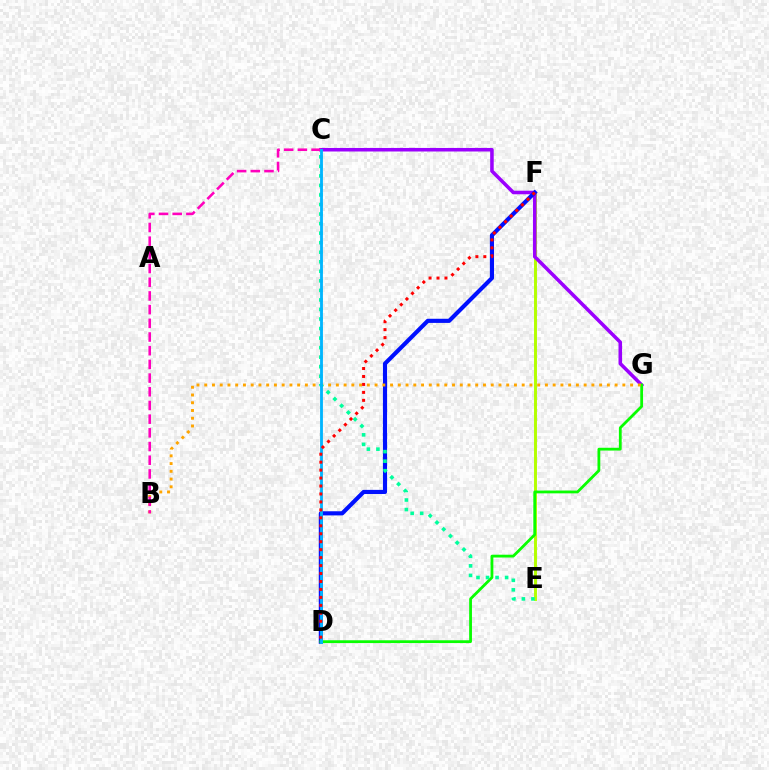{('E', 'F'): [{'color': '#b3ff00', 'line_style': 'solid', 'thickness': 2.11}], ('C', 'G'): [{'color': '#9b00ff', 'line_style': 'solid', 'thickness': 2.55}], ('D', 'F'): [{'color': '#0010ff', 'line_style': 'solid', 'thickness': 2.98}, {'color': '#ff0000', 'line_style': 'dotted', 'thickness': 2.16}], ('D', 'G'): [{'color': '#08ff00', 'line_style': 'solid', 'thickness': 2.01}], ('B', 'G'): [{'color': '#ffa500', 'line_style': 'dotted', 'thickness': 2.1}], ('C', 'E'): [{'color': '#00ff9d', 'line_style': 'dotted', 'thickness': 2.59}], ('B', 'C'): [{'color': '#ff00bd', 'line_style': 'dashed', 'thickness': 1.86}], ('C', 'D'): [{'color': '#00b5ff', 'line_style': 'solid', 'thickness': 2.03}]}